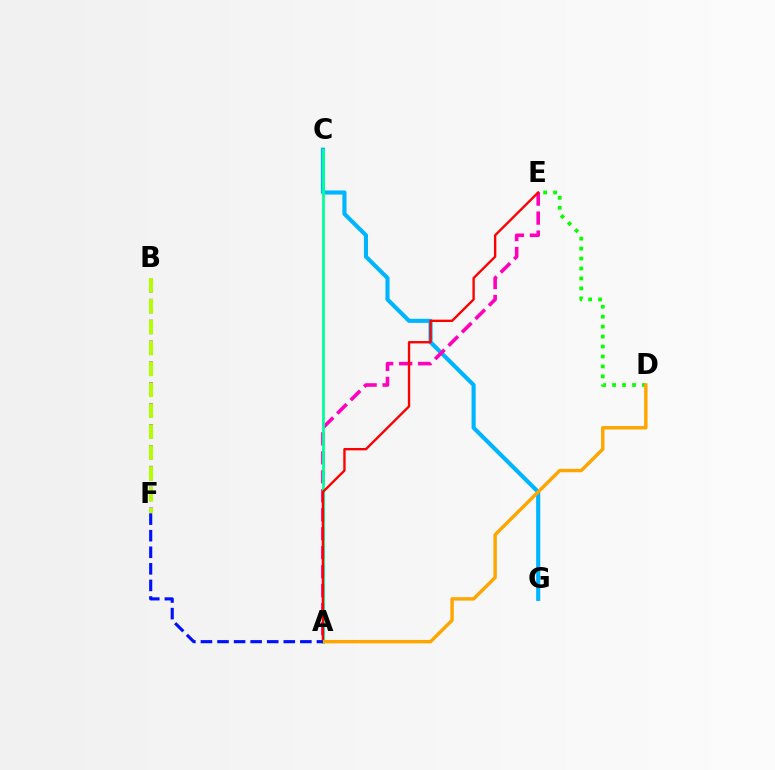{('C', 'G'): [{'color': '#00b5ff', 'line_style': 'solid', 'thickness': 2.96}], ('A', 'E'): [{'color': '#ff00bd', 'line_style': 'dashed', 'thickness': 2.58}, {'color': '#ff0000', 'line_style': 'solid', 'thickness': 1.7}], ('A', 'C'): [{'color': '#00ff9d', 'line_style': 'solid', 'thickness': 2.01}], ('D', 'E'): [{'color': '#08ff00', 'line_style': 'dotted', 'thickness': 2.7}], ('A', 'D'): [{'color': '#ffa500', 'line_style': 'solid', 'thickness': 2.45}], ('B', 'F'): [{'color': '#9b00ff', 'line_style': 'dotted', 'thickness': 2.84}, {'color': '#b3ff00', 'line_style': 'dashed', 'thickness': 2.84}], ('A', 'F'): [{'color': '#0010ff', 'line_style': 'dashed', 'thickness': 2.25}]}